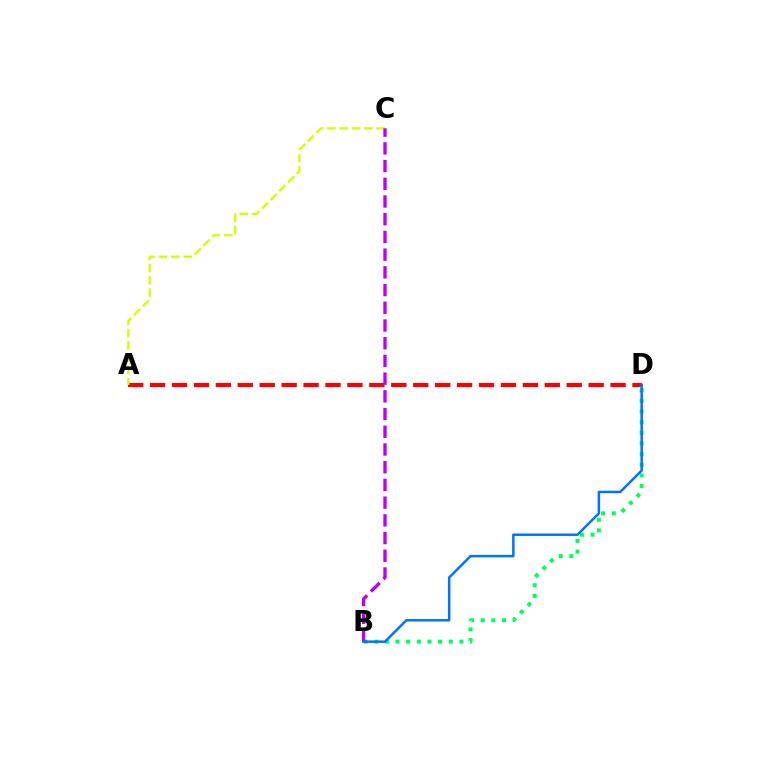{('B', 'D'): [{'color': '#00ff5c', 'line_style': 'dotted', 'thickness': 2.89}, {'color': '#0074ff', 'line_style': 'solid', 'thickness': 1.8}], ('A', 'D'): [{'color': '#ff0000', 'line_style': 'dashed', 'thickness': 2.98}], ('A', 'C'): [{'color': '#d1ff00', 'line_style': 'dashed', 'thickness': 1.67}], ('B', 'C'): [{'color': '#b900ff', 'line_style': 'dashed', 'thickness': 2.41}]}